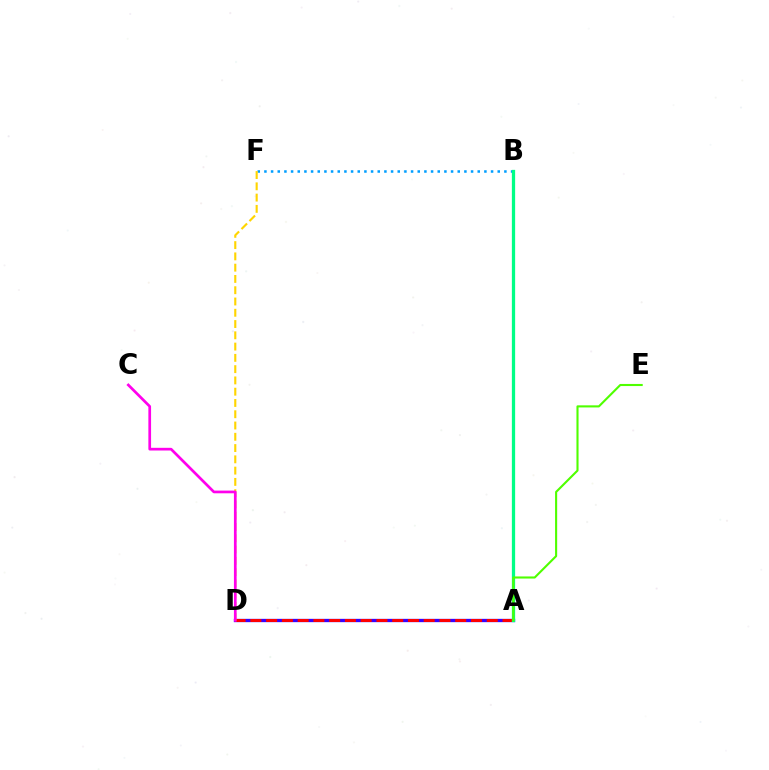{('A', 'D'): [{'color': '#3700ff', 'line_style': 'solid', 'thickness': 2.39}, {'color': '#ff0000', 'line_style': 'dashed', 'thickness': 2.14}], ('B', 'F'): [{'color': '#009eff', 'line_style': 'dotted', 'thickness': 1.81}], ('A', 'B'): [{'color': '#00ff86', 'line_style': 'solid', 'thickness': 2.35}], ('D', 'F'): [{'color': '#ffd500', 'line_style': 'dashed', 'thickness': 1.53}], ('A', 'E'): [{'color': '#4fff00', 'line_style': 'solid', 'thickness': 1.52}], ('C', 'D'): [{'color': '#ff00ed', 'line_style': 'solid', 'thickness': 1.94}]}